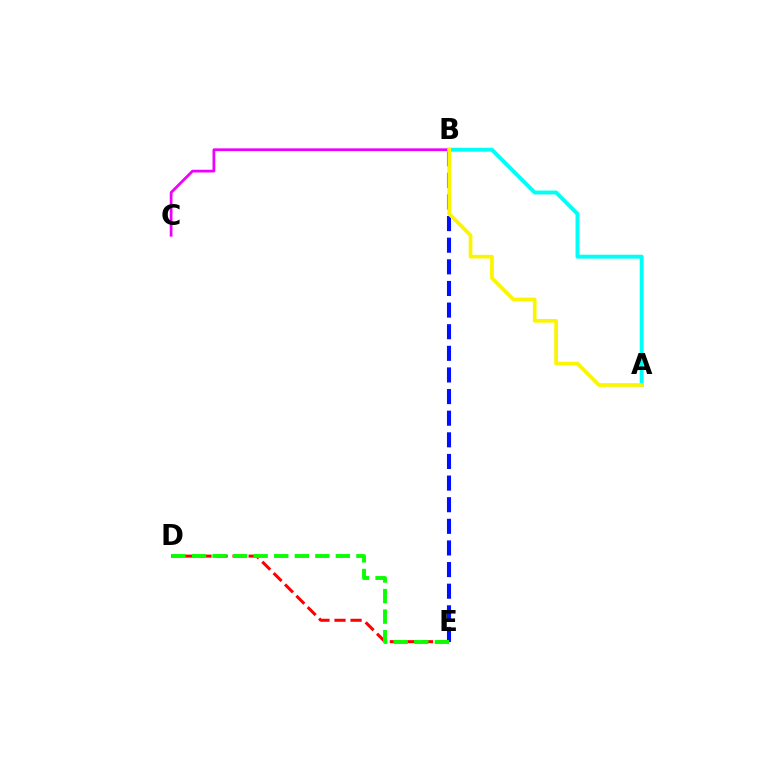{('B', 'E'): [{'color': '#0010ff', 'line_style': 'dashed', 'thickness': 2.94}], ('D', 'E'): [{'color': '#ff0000', 'line_style': 'dashed', 'thickness': 2.18}, {'color': '#08ff00', 'line_style': 'dashed', 'thickness': 2.79}], ('A', 'B'): [{'color': '#00fff6', 'line_style': 'solid', 'thickness': 2.82}, {'color': '#fcf500', 'line_style': 'solid', 'thickness': 2.67}], ('B', 'C'): [{'color': '#ee00ff', 'line_style': 'solid', 'thickness': 1.98}]}